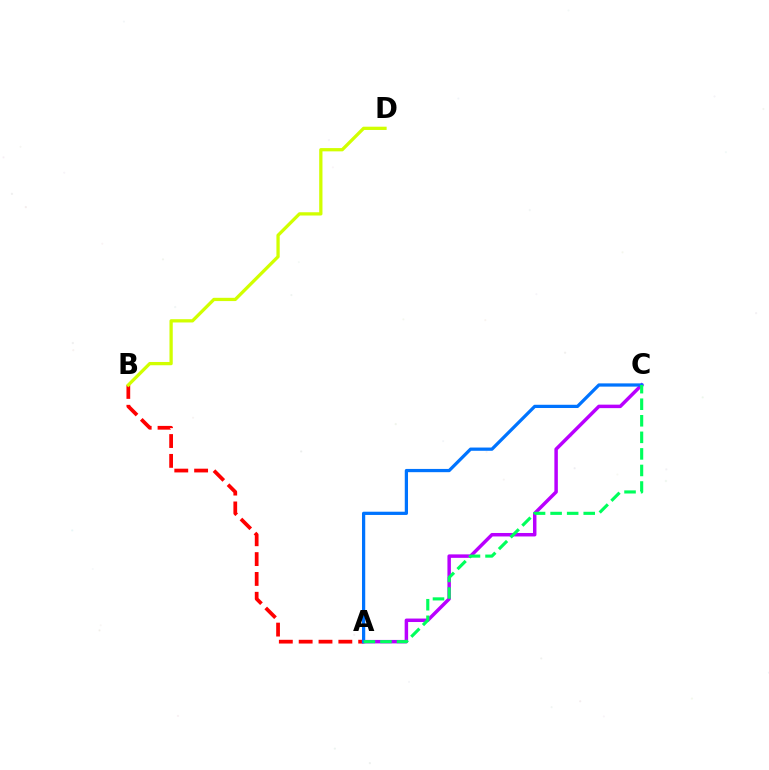{('A', 'B'): [{'color': '#ff0000', 'line_style': 'dashed', 'thickness': 2.7}], ('A', 'C'): [{'color': '#b900ff', 'line_style': 'solid', 'thickness': 2.5}, {'color': '#0074ff', 'line_style': 'solid', 'thickness': 2.33}, {'color': '#00ff5c', 'line_style': 'dashed', 'thickness': 2.25}], ('B', 'D'): [{'color': '#d1ff00', 'line_style': 'solid', 'thickness': 2.35}]}